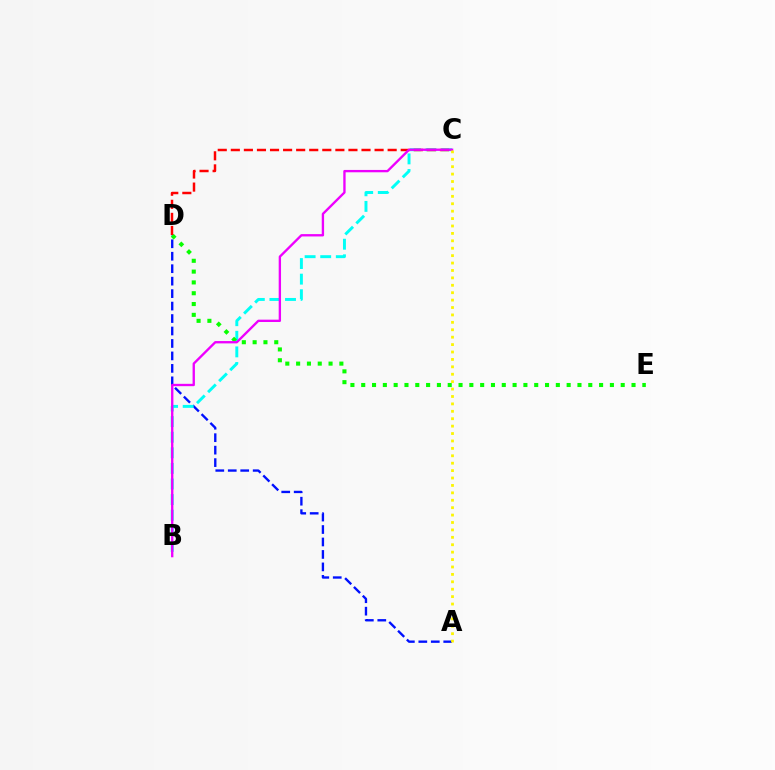{('A', 'D'): [{'color': '#0010ff', 'line_style': 'dashed', 'thickness': 1.69}], ('B', 'C'): [{'color': '#00fff6', 'line_style': 'dashed', 'thickness': 2.12}, {'color': '#ee00ff', 'line_style': 'solid', 'thickness': 1.69}], ('D', 'E'): [{'color': '#08ff00', 'line_style': 'dotted', 'thickness': 2.94}], ('C', 'D'): [{'color': '#ff0000', 'line_style': 'dashed', 'thickness': 1.78}], ('A', 'C'): [{'color': '#fcf500', 'line_style': 'dotted', 'thickness': 2.01}]}